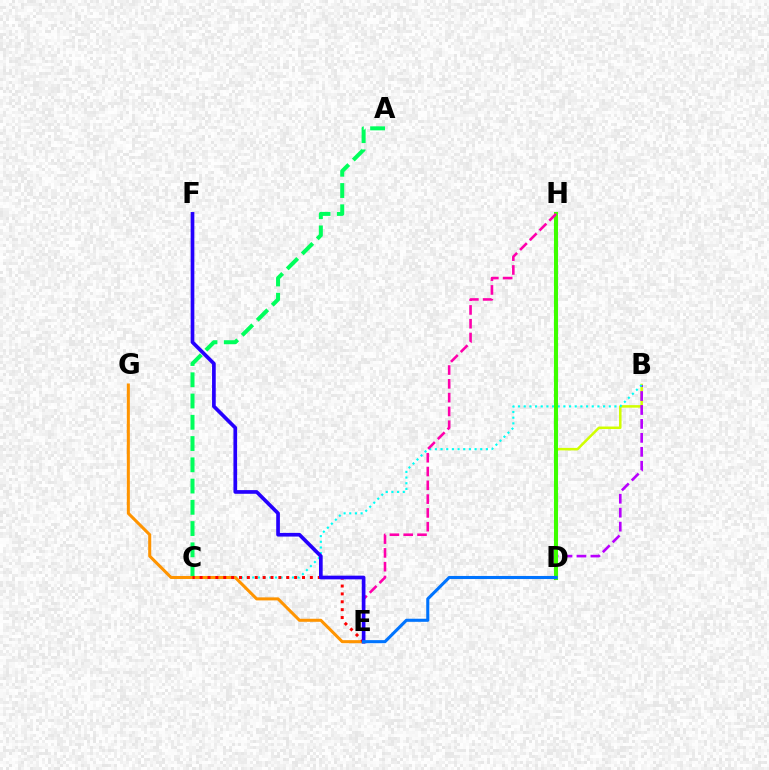{('B', 'D'): [{'color': '#d1ff00', 'line_style': 'solid', 'thickness': 1.81}, {'color': '#b900ff', 'line_style': 'dashed', 'thickness': 1.89}], ('A', 'C'): [{'color': '#00ff5c', 'line_style': 'dashed', 'thickness': 2.89}], ('B', 'C'): [{'color': '#00fff6', 'line_style': 'dotted', 'thickness': 1.54}], ('E', 'G'): [{'color': '#ff9400', 'line_style': 'solid', 'thickness': 2.19}], ('D', 'H'): [{'color': '#3dff00', 'line_style': 'solid', 'thickness': 2.92}], ('E', 'H'): [{'color': '#ff00ac', 'line_style': 'dashed', 'thickness': 1.87}], ('C', 'E'): [{'color': '#ff0000', 'line_style': 'dotted', 'thickness': 2.14}], ('E', 'F'): [{'color': '#2500ff', 'line_style': 'solid', 'thickness': 2.65}], ('D', 'E'): [{'color': '#0074ff', 'line_style': 'solid', 'thickness': 2.22}]}